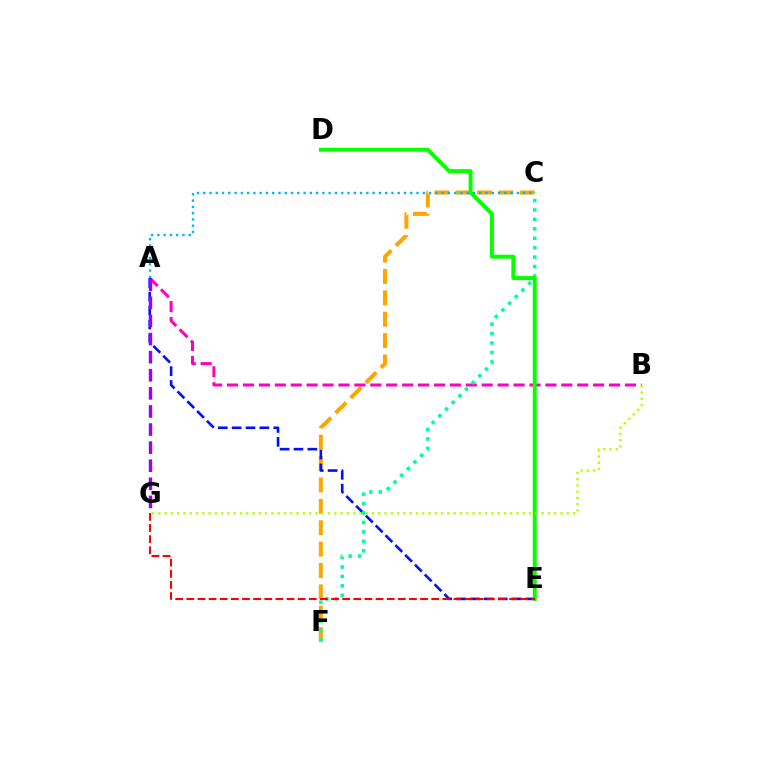{('C', 'F'): [{'color': '#ffa500', 'line_style': 'dashed', 'thickness': 2.9}, {'color': '#00ff9d', 'line_style': 'dotted', 'thickness': 2.56}], ('A', 'B'): [{'color': '#ff00bd', 'line_style': 'dashed', 'thickness': 2.16}], ('A', 'E'): [{'color': '#0010ff', 'line_style': 'dashed', 'thickness': 1.88}], ('D', 'E'): [{'color': '#08ff00', 'line_style': 'solid', 'thickness': 2.84}], ('A', 'C'): [{'color': '#00b5ff', 'line_style': 'dotted', 'thickness': 1.7}], ('B', 'G'): [{'color': '#b3ff00', 'line_style': 'dotted', 'thickness': 1.71}], ('A', 'G'): [{'color': '#9b00ff', 'line_style': 'dashed', 'thickness': 2.46}], ('E', 'G'): [{'color': '#ff0000', 'line_style': 'dashed', 'thickness': 1.51}]}